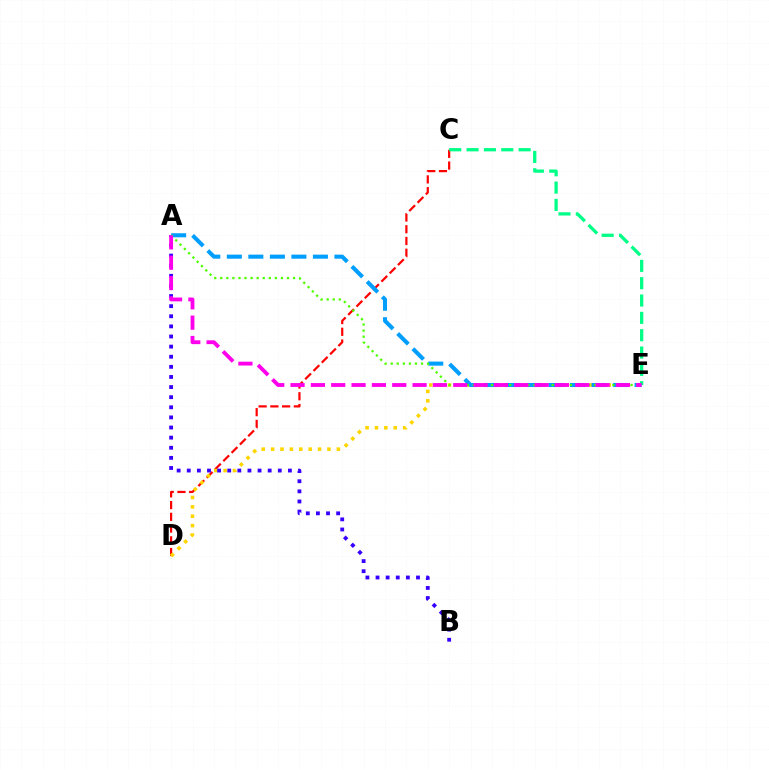{('C', 'D'): [{'color': '#ff0000', 'line_style': 'dashed', 'thickness': 1.59}], ('D', 'E'): [{'color': '#ffd500', 'line_style': 'dotted', 'thickness': 2.55}], ('A', 'B'): [{'color': '#3700ff', 'line_style': 'dotted', 'thickness': 2.75}], ('A', 'E'): [{'color': '#009eff', 'line_style': 'dashed', 'thickness': 2.92}, {'color': '#4fff00', 'line_style': 'dotted', 'thickness': 1.65}, {'color': '#ff00ed', 'line_style': 'dashed', 'thickness': 2.76}], ('C', 'E'): [{'color': '#00ff86', 'line_style': 'dashed', 'thickness': 2.36}]}